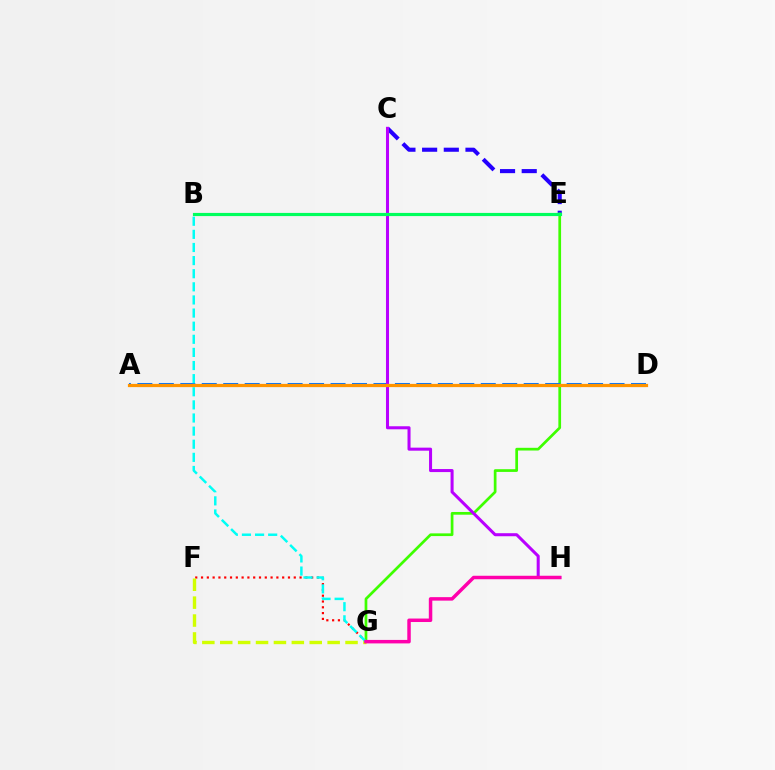{('C', 'E'): [{'color': '#2500ff', 'line_style': 'dashed', 'thickness': 2.95}], ('F', 'G'): [{'color': '#ff0000', 'line_style': 'dotted', 'thickness': 1.57}, {'color': '#d1ff00', 'line_style': 'dashed', 'thickness': 2.43}], ('E', 'G'): [{'color': '#3dff00', 'line_style': 'solid', 'thickness': 1.95}], ('A', 'D'): [{'color': '#0074ff', 'line_style': 'dashed', 'thickness': 2.92}, {'color': '#ff9400', 'line_style': 'solid', 'thickness': 2.31}], ('B', 'G'): [{'color': '#00fff6', 'line_style': 'dashed', 'thickness': 1.78}], ('C', 'H'): [{'color': '#b900ff', 'line_style': 'solid', 'thickness': 2.19}], ('B', 'E'): [{'color': '#00ff5c', 'line_style': 'solid', 'thickness': 2.28}], ('G', 'H'): [{'color': '#ff00ac', 'line_style': 'solid', 'thickness': 2.5}]}